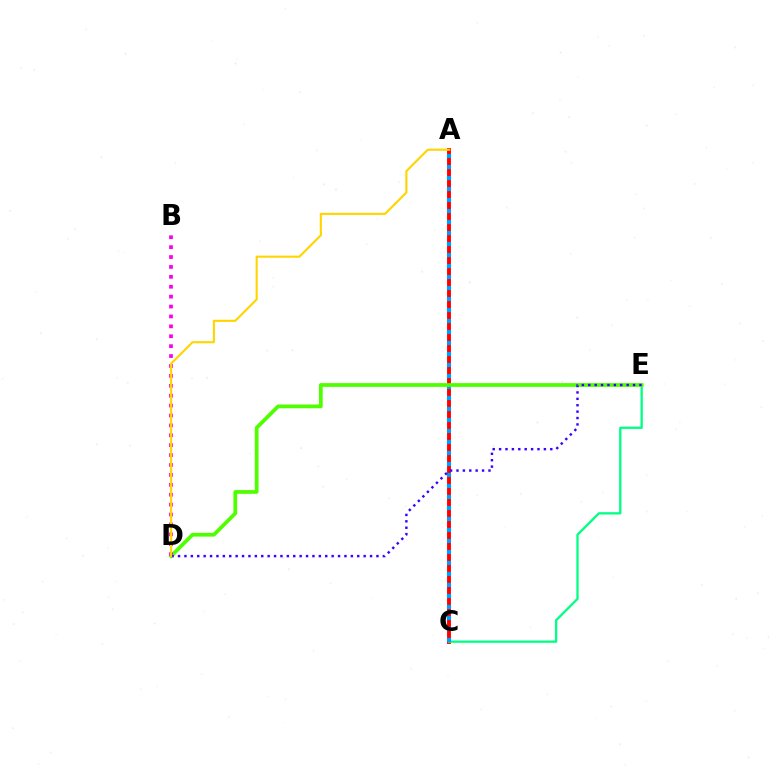{('A', 'C'): [{'color': '#ff0000', 'line_style': 'solid', 'thickness': 2.8}, {'color': '#009eff', 'line_style': 'dotted', 'thickness': 2.99}], ('C', 'E'): [{'color': '#00ff86', 'line_style': 'solid', 'thickness': 1.66}], ('D', 'E'): [{'color': '#4fff00', 'line_style': 'solid', 'thickness': 2.7}, {'color': '#3700ff', 'line_style': 'dotted', 'thickness': 1.74}], ('B', 'D'): [{'color': '#ff00ed', 'line_style': 'dotted', 'thickness': 2.69}], ('A', 'D'): [{'color': '#ffd500', 'line_style': 'solid', 'thickness': 1.52}]}